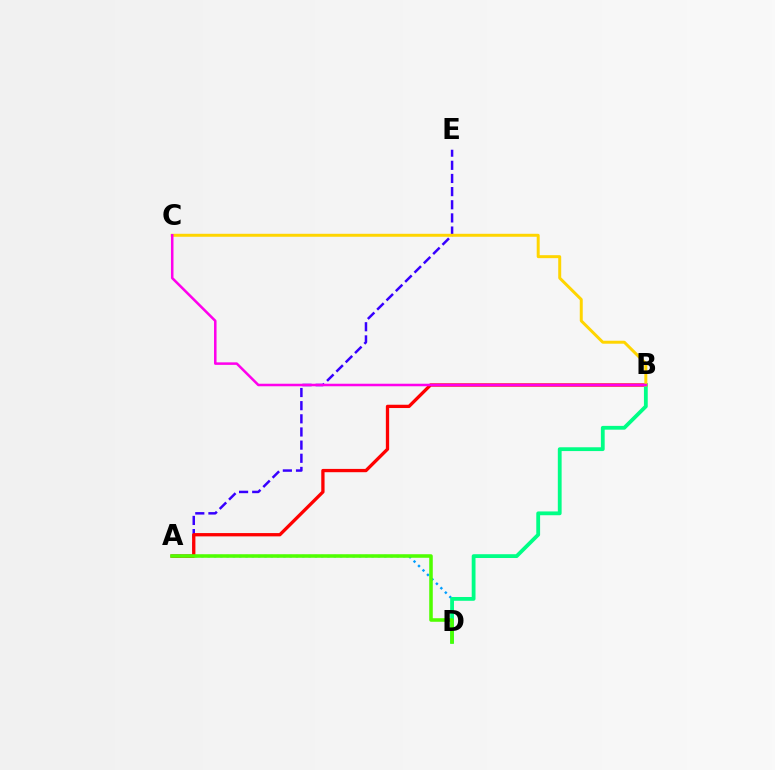{('A', 'D'): [{'color': '#009eff', 'line_style': 'dotted', 'thickness': 1.71}, {'color': '#4fff00', 'line_style': 'solid', 'thickness': 2.56}], ('A', 'E'): [{'color': '#3700ff', 'line_style': 'dashed', 'thickness': 1.79}], ('A', 'B'): [{'color': '#ff0000', 'line_style': 'solid', 'thickness': 2.37}], ('B', 'D'): [{'color': '#00ff86', 'line_style': 'solid', 'thickness': 2.74}], ('B', 'C'): [{'color': '#ffd500', 'line_style': 'solid', 'thickness': 2.14}, {'color': '#ff00ed', 'line_style': 'solid', 'thickness': 1.82}]}